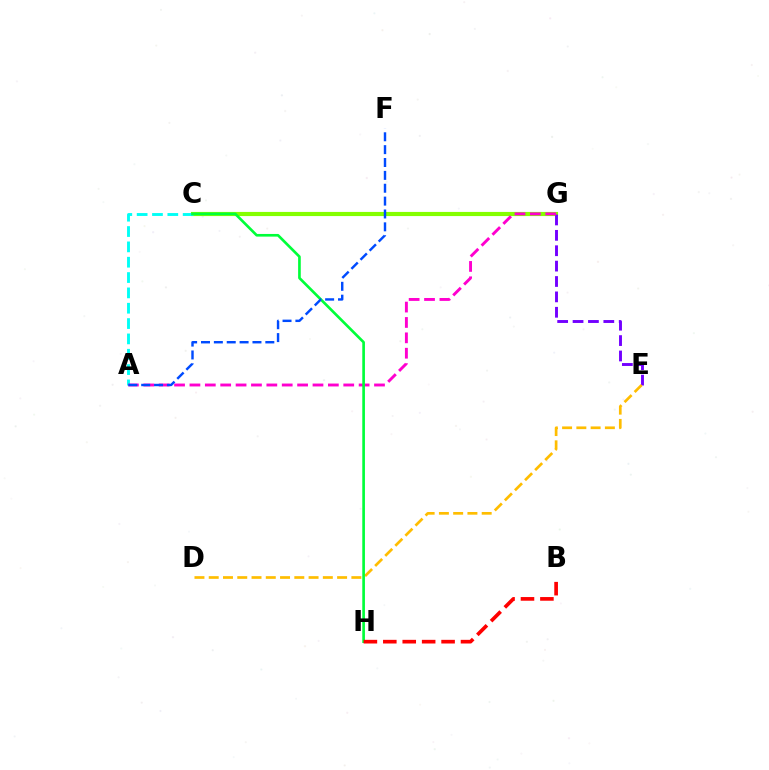{('C', 'G'): [{'color': '#84ff00', 'line_style': 'solid', 'thickness': 2.99}], ('E', 'G'): [{'color': '#7200ff', 'line_style': 'dashed', 'thickness': 2.09}], ('A', 'C'): [{'color': '#00fff6', 'line_style': 'dashed', 'thickness': 2.08}], ('D', 'E'): [{'color': '#ffbd00', 'line_style': 'dashed', 'thickness': 1.94}], ('A', 'G'): [{'color': '#ff00cf', 'line_style': 'dashed', 'thickness': 2.09}], ('C', 'H'): [{'color': '#00ff39', 'line_style': 'solid', 'thickness': 1.92}], ('A', 'F'): [{'color': '#004bff', 'line_style': 'dashed', 'thickness': 1.75}], ('B', 'H'): [{'color': '#ff0000', 'line_style': 'dashed', 'thickness': 2.64}]}